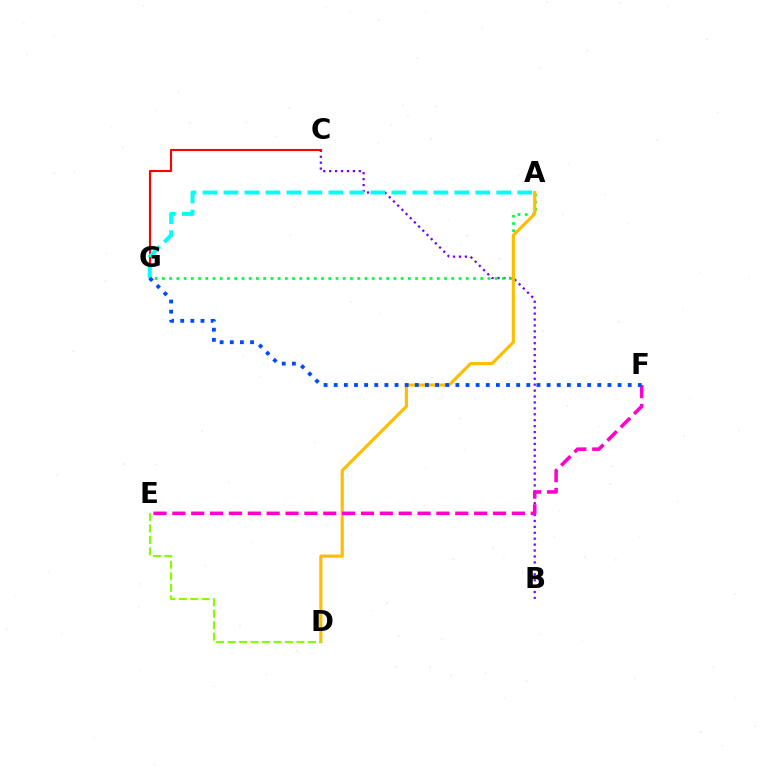{('B', 'C'): [{'color': '#7200ff', 'line_style': 'dotted', 'thickness': 1.61}], ('A', 'G'): [{'color': '#00ff39', 'line_style': 'dotted', 'thickness': 1.97}, {'color': '#00fff6', 'line_style': 'dashed', 'thickness': 2.85}], ('A', 'D'): [{'color': '#ffbd00', 'line_style': 'solid', 'thickness': 2.27}], ('C', 'G'): [{'color': '#ff0000', 'line_style': 'solid', 'thickness': 1.53}], ('E', 'F'): [{'color': '#ff00cf', 'line_style': 'dashed', 'thickness': 2.56}], ('D', 'E'): [{'color': '#84ff00', 'line_style': 'dashed', 'thickness': 1.56}], ('F', 'G'): [{'color': '#004bff', 'line_style': 'dotted', 'thickness': 2.75}]}